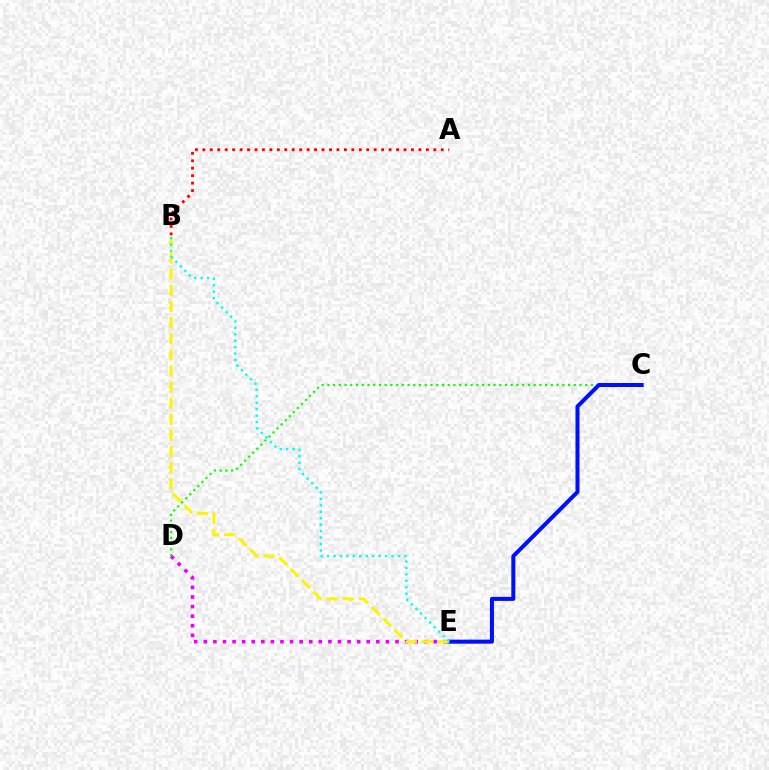{('D', 'E'): [{'color': '#ee00ff', 'line_style': 'dotted', 'thickness': 2.6}], ('A', 'B'): [{'color': '#ff0000', 'line_style': 'dotted', 'thickness': 2.02}], ('C', 'D'): [{'color': '#08ff00', 'line_style': 'dotted', 'thickness': 1.56}], ('C', 'E'): [{'color': '#0010ff', 'line_style': 'solid', 'thickness': 2.9}], ('B', 'E'): [{'color': '#fcf500', 'line_style': 'dashed', 'thickness': 2.19}, {'color': '#00fff6', 'line_style': 'dotted', 'thickness': 1.75}]}